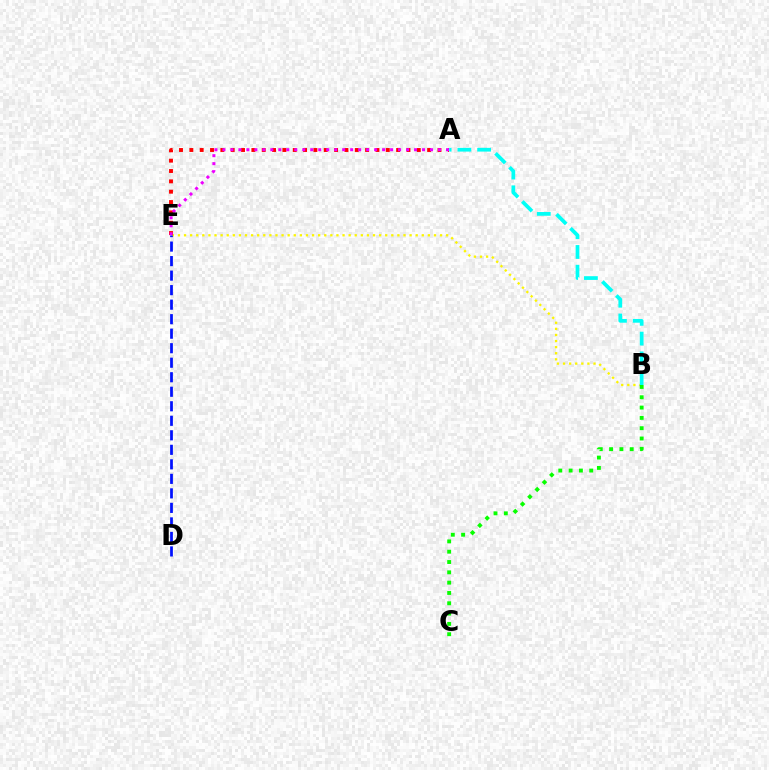{('B', 'E'): [{'color': '#fcf500', 'line_style': 'dotted', 'thickness': 1.66}], ('A', 'E'): [{'color': '#ff0000', 'line_style': 'dotted', 'thickness': 2.81}, {'color': '#ee00ff', 'line_style': 'dotted', 'thickness': 2.17}], ('D', 'E'): [{'color': '#0010ff', 'line_style': 'dashed', 'thickness': 1.97}], ('B', 'C'): [{'color': '#08ff00', 'line_style': 'dotted', 'thickness': 2.8}], ('A', 'B'): [{'color': '#00fff6', 'line_style': 'dashed', 'thickness': 2.68}]}